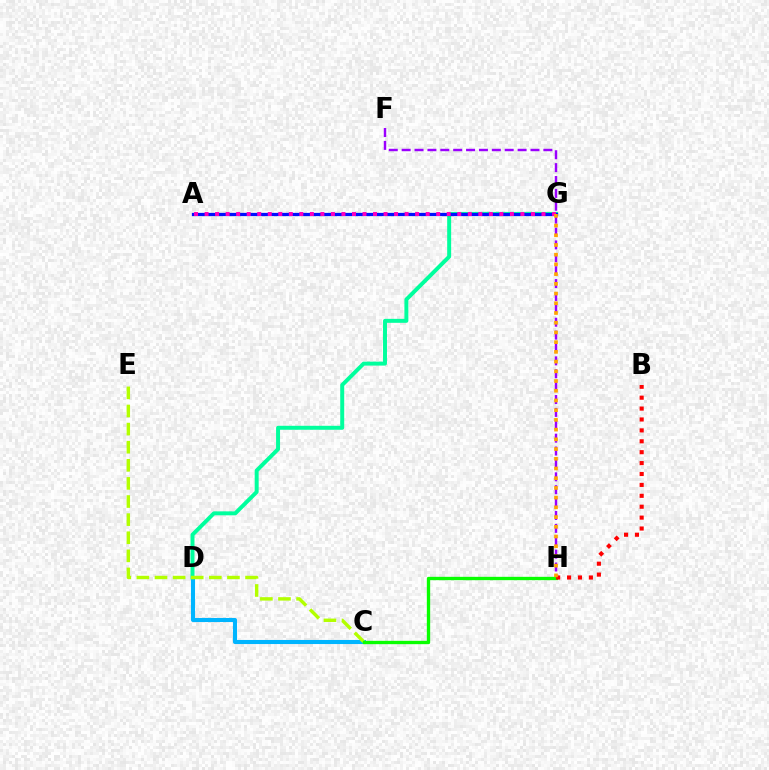{('C', 'D'): [{'color': '#00b5ff', 'line_style': 'solid', 'thickness': 2.93}], ('D', 'G'): [{'color': '#00ff9d', 'line_style': 'solid', 'thickness': 2.85}], ('A', 'G'): [{'color': '#0010ff', 'line_style': 'solid', 'thickness': 2.34}, {'color': '#ff00bd', 'line_style': 'dotted', 'thickness': 2.86}], ('F', 'H'): [{'color': '#9b00ff', 'line_style': 'dashed', 'thickness': 1.75}], ('C', 'E'): [{'color': '#b3ff00', 'line_style': 'dashed', 'thickness': 2.46}], ('C', 'H'): [{'color': '#08ff00', 'line_style': 'solid', 'thickness': 2.4}], ('B', 'H'): [{'color': '#ff0000', 'line_style': 'dotted', 'thickness': 2.96}], ('G', 'H'): [{'color': '#ffa500', 'line_style': 'dotted', 'thickness': 2.64}]}